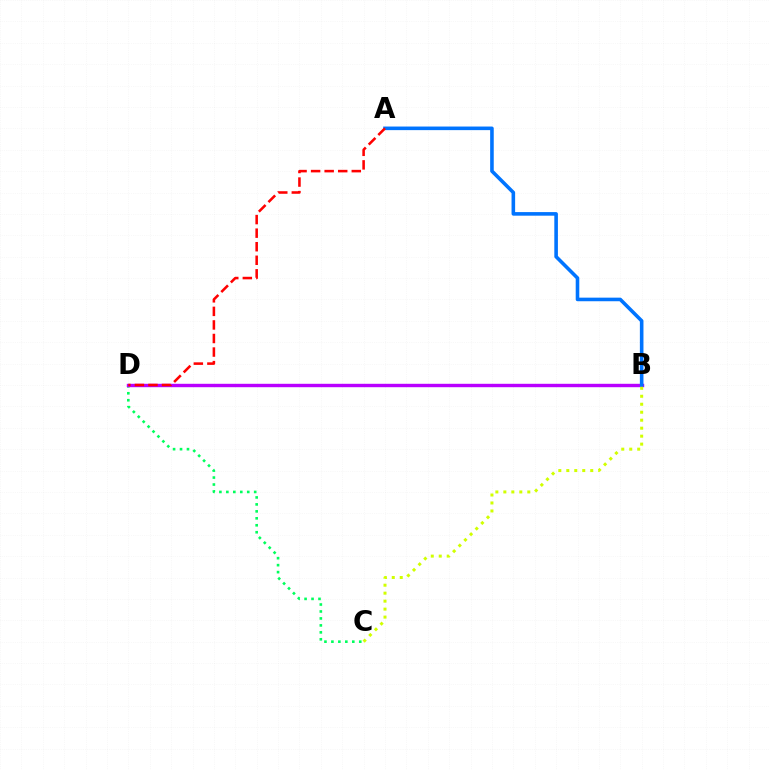{('C', 'D'): [{'color': '#00ff5c', 'line_style': 'dotted', 'thickness': 1.89}], ('B', 'D'): [{'color': '#b900ff', 'line_style': 'solid', 'thickness': 2.45}], ('A', 'B'): [{'color': '#0074ff', 'line_style': 'solid', 'thickness': 2.58}], ('A', 'D'): [{'color': '#ff0000', 'line_style': 'dashed', 'thickness': 1.84}], ('B', 'C'): [{'color': '#d1ff00', 'line_style': 'dotted', 'thickness': 2.17}]}